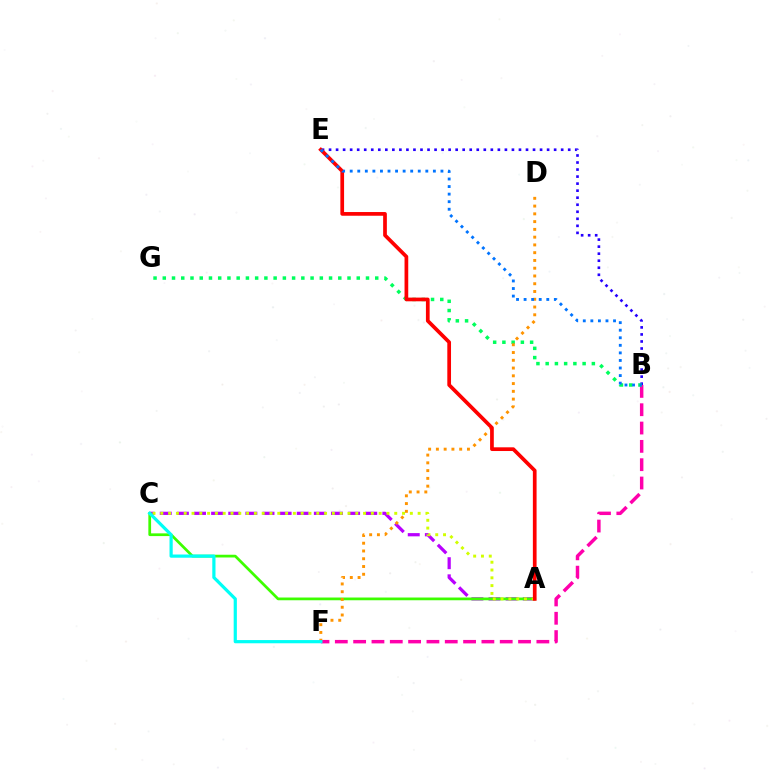{('A', 'C'): [{'color': '#b900ff', 'line_style': 'dashed', 'thickness': 2.33}, {'color': '#3dff00', 'line_style': 'solid', 'thickness': 1.97}, {'color': '#d1ff00', 'line_style': 'dotted', 'thickness': 2.12}], ('B', 'E'): [{'color': '#2500ff', 'line_style': 'dotted', 'thickness': 1.91}, {'color': '#0074ff', 'line_style': 'dotted', 'thickness': 2.05}], ('B', 'F'): [{'color': '#ff00ac', 'line_style': 'dashed', 'thickness': 2.49}], ('B', 'G'): [{'color': '#00ff5c', 'line_style': 'dotted', 'thickness': 2.51}], ('D', 'F'): [{'color': '#ff9400', 'line_style': 'dotted', 'thickness': 2.11}], ('A', 'E'): [{'color': '#ff0000', 'line_style': 'solid', 'thickness': 2.67}], ('C', 'F'): [{'color': '#00fff6', 'line_style': 'solid', 'thickness': 2.31}]}